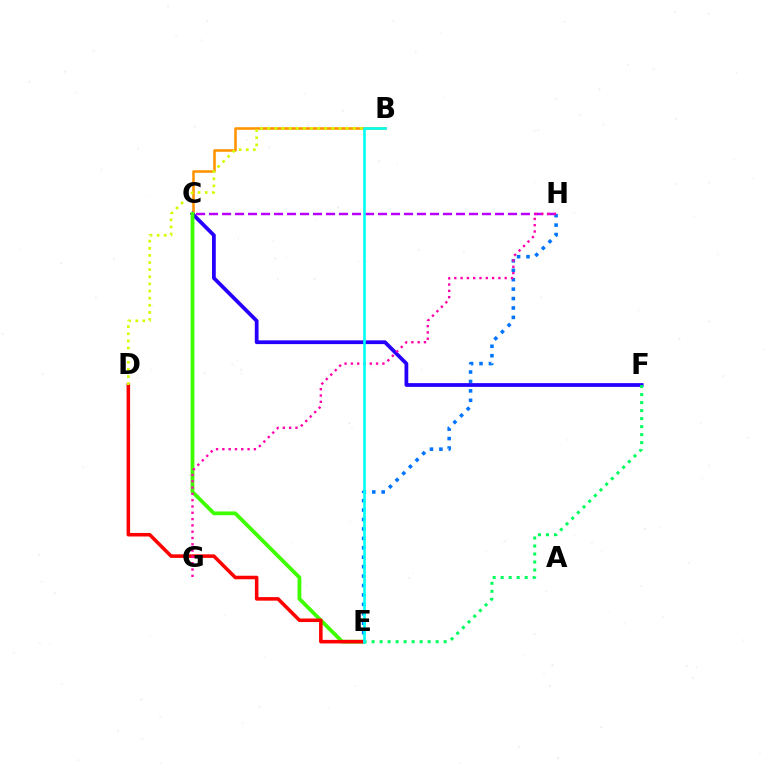{('E', 'H'): [{'color': '#0074ff', 'line_style': 'dotted', 'thickness': 2.56}], ('B', 'C'): [{'color': '#ff9400', 'line_style': 'solid', 'thickness': 1.86}], ('C', 'F'): [{'color': '#2500ff', 'line_style': 'solid', 'thickness': 2.71}], ('C', 'H'): [{'color': '#b900ff', 'line_style': 'dashed', 'thickness': 1.77}], ('C', 'E'): [{'color': '#3dff00', 'line_style': 'solid', 'thickness': 2.72}], ('D', 'E'): [{'color': '#ff0000', 'line_style': 'solid', 'thickness': 2.55}], ('E', 'F'): [{'color': '#00ff5c', 'line_style': 'dotted', 'thickness': 2.18}], ('G', 'H'): [{'color': '#ff00ac', 'line_style': 'dotted', 'thickness': 1.71}], ('B', 'D'): [{'color': '#d1ff00', 'line_style': 'dotted', 'thickness': 1.94}], ('B', 'E'): [{'color': '#00fff6', 'line_style': 'solid', 'thickness': 1.89}]}